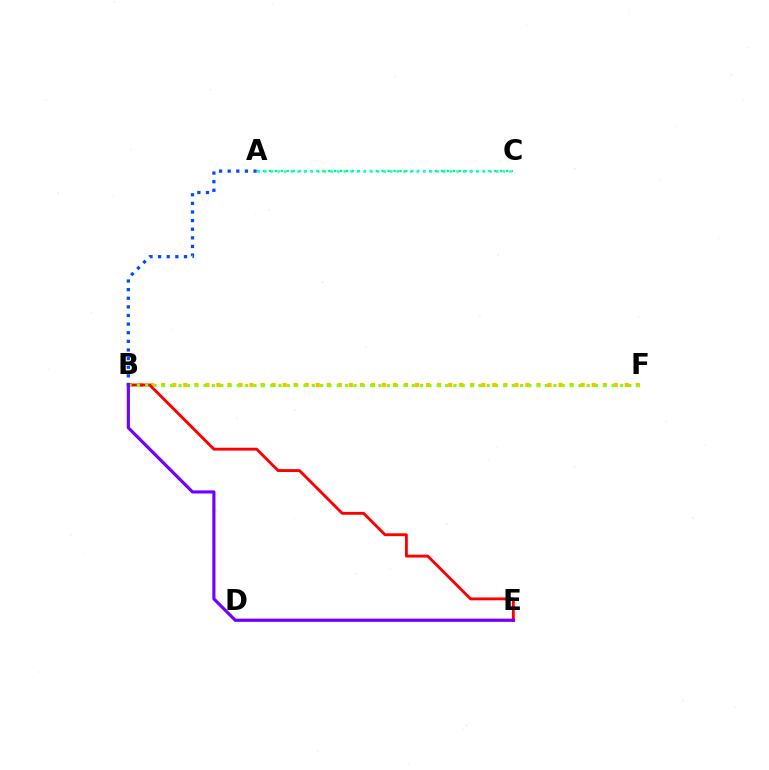{('B', 'F'): [{'color': '#ffbd00', 'line_style': 'dotted', 'thickness': 3.0}, {'color': '#84ff00', 'line_style': 'dotted', 'thickness': 2.26}], ('B', 'E'): [{'color': '#ff0000', 'line_style': 'solid', 'thickness': 2.07}, {'color': '#7200ff', 'line_style': 'solid', 'thickness': 2.26}], ('A', 'C'): [{'color': '#00ff39', 'line_style': 'dotted', 'thickness': 1.61}, {'color': '#00fff6', 'line_style': 'dotted', 'thickness': 1.8}], ('A', 'B'): [{'color': '#004bff', 'line_style': 'dotted', 'thickness': 2.34}], ('D', 'E'): [{'color': '#ff00cf', 'line_style': 'solid', 'thickness': 1.6}]}